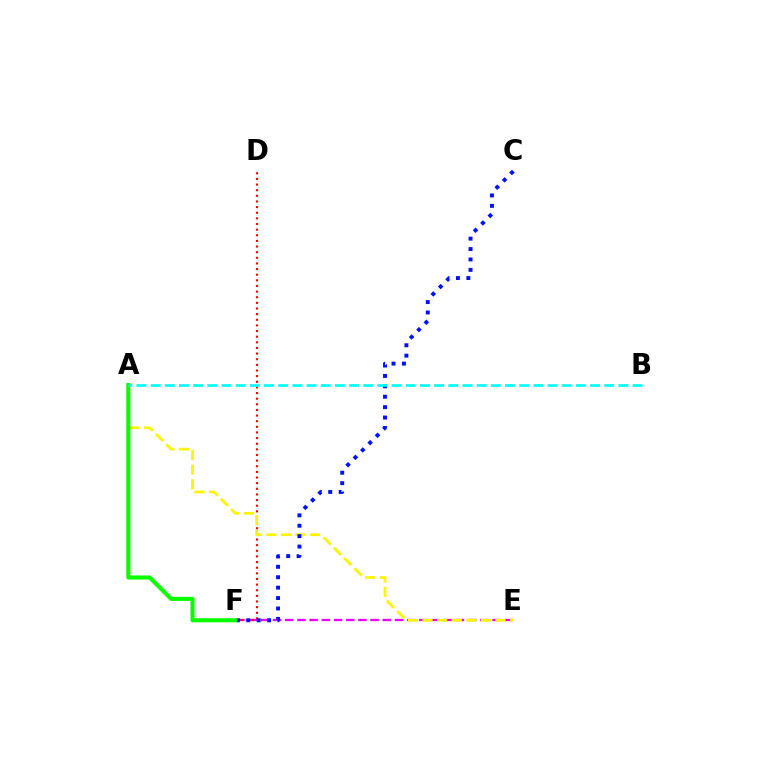{('E', 'F'): [{'color': '#ee00ff', 'line_style': 'dashed', 'thickness': 1.66}], ('D', 'F'): [{'color': '#ff0000', 'line_style': 'dotted', 'thickness': 1.53}], ('A', 'E'): [{'color': '#fcf500', 'line_style': 'dashed', 'thickness': 1.98}], ('C', 'F'): [{'color': '#0010ff', 'line_style': 'dotted', 'thickness': 2.83}], ('A', 'F'): [{'color': '#08ff00', 'line_style': 'solid', 'thickness': 2.93}], ('A', 'B'): [{'color': '#00fff6', 'line_style': 'dashed', 'thickness': 1.93}]}